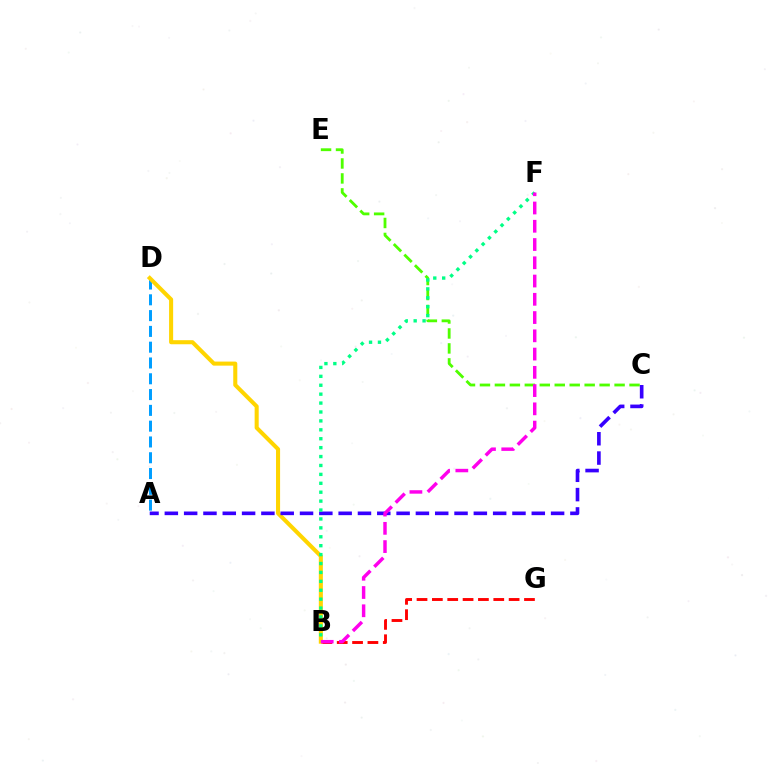{('A', 'D'): [{'color': '#009eff', 'line_style': 'dashed', 'thickness': 2.15}], ('B', 'G'): [{'color': '#ff0000', 'line_style': 'dashed', 'thickness': 2.09}], ('B', 'D'): [{'color': '#ffd500', 'line_style': 'solid', 'thickness': 2.92}], ('C', 'E'): [{'color': '#4fff00', 'line_style': 'dashed', 'thickness': 2.03}], ('A', 'C'): [{'color': '#3700ff', 'line_style': 'dashed', 'thickness': 2.62}], ('B', 'F'): [{'color': '#00ff86', 'line_style': 'dotted', 'thickness': 2.42}, {'color': '#ff00ed', 'line_style': 'dashed', 'thickness': 2.48}]}